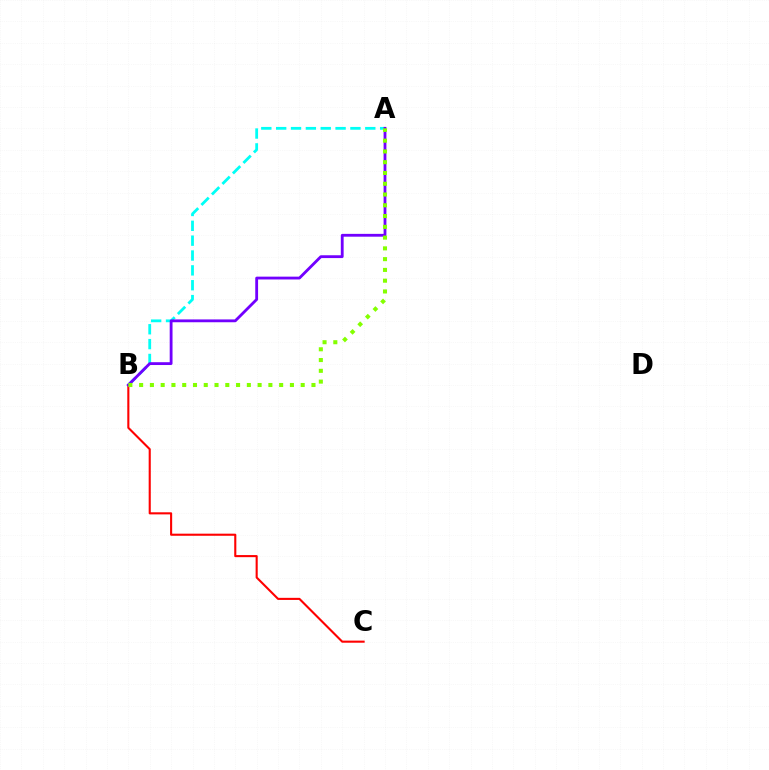{('B', 'C'): [{'color': '#ff0000', 'line_style': 'solid', 'thickness': 1.51}], ('A', 'B'): [{'color': '#00fff6', 'line_style': 'dashed', 'thickness': 2.02}, {'color': '#7200ff', 'line_style': 'solid', 'thickness': 2.03}, {'color': '#84ff00', 'line_style': 'dotted', 'thickness': 2.93}]}